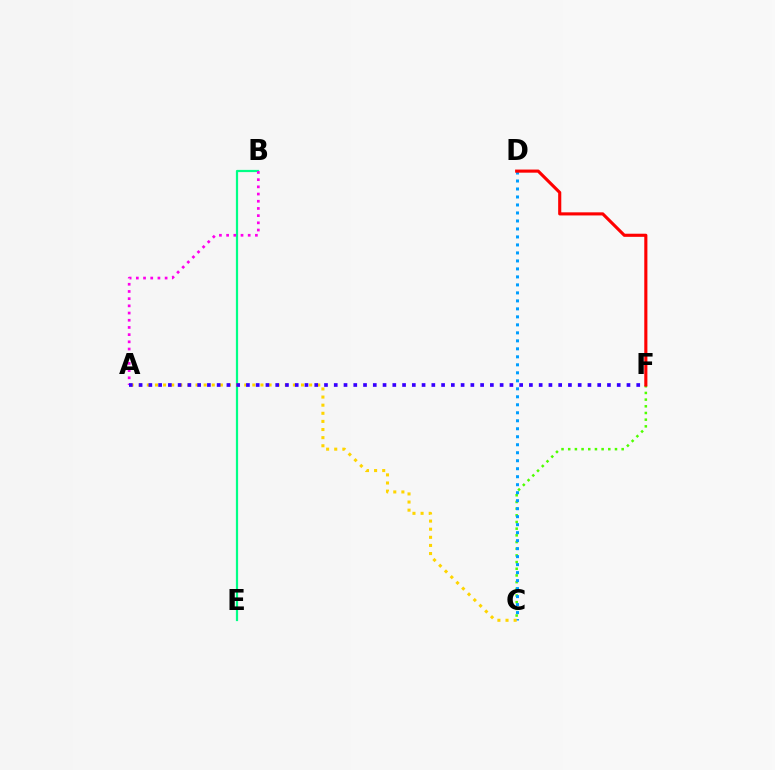{('C', 'F'): [{'color': '#4fff00', 'line_style': 'dotted', 'thickness': 1.82}], ('B', 'E'): [{'color': '#00ff86', 'line_style': 'solid', 'thickness': 1.6}], ('A', 'B'): [{'color': '#ff00ed', 'line_style': 'dotted', 'thickness': 1.95}], ('C', 'D'): [{'color': '#009eff', 'line_style': 'dotted', 'thickness': 2.17}], ('A', 'C'): [{'color': '#ffd500', 'line_style': 'dotted', 'thickness': 2.2}], ('A', 'F'): [{'color': '#3700ff', 'line_style': 'dotted', 'thickness': 2.65}], ('D', 'F'): [{'color': '#ff0000', 'line_style': 'solid', 'thickness': 2.24}]}